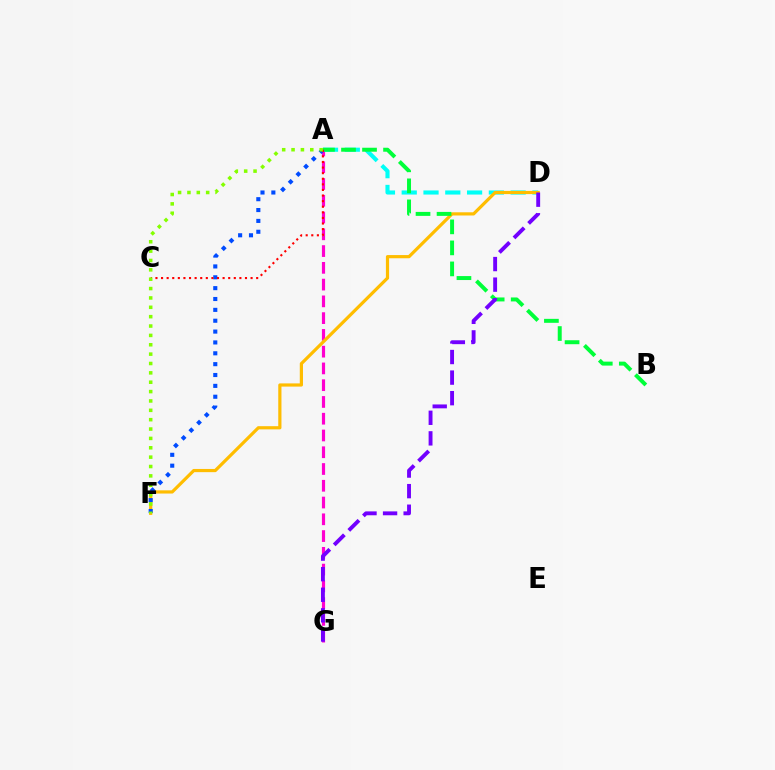{('A', 'G'): [{'color': '#ff00cf', 'line_style': 'dashed', 'thickness': 2.28}], ('A', 'D'): [{'color': '#00fff6', 'line_style': 'dashed', 'thickness': 2.96}], ('D', 'F'): [{'color': '#ffbd00', 'line_style': 'solid', 'thickness': 2.3}], ('A', 'B'): [{'color': '#00ff39', 'line_style': 'dashed', 'thickness': 2.86}], ('A', 'F'): [{'color': '#004bff', 'line_style': 'dotted', 'thickness': 2.95}, {'color': '#84ff00', 'line_style': 'dotted', 'thickness': 2.54}], ('D', 'G'): [{'color': '#7200ff', 'line_style': 'dashed', 'thickness': 2.8}], ('A', 'C'): [{'color': '#ff0000', 'line_style': 'dotted', 'thickness': 1.52}]}